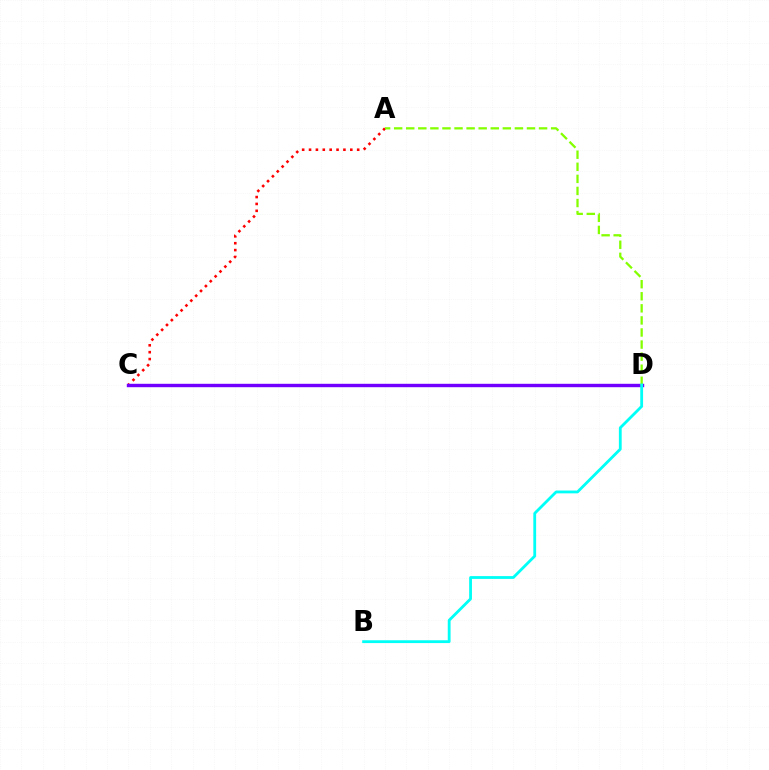{('A', 'C'): [{'color': '#ff0000', 'line_style': 'dotted', 'thickness': 1.87}], ('C', 'D'): [{'color': '#7200ff', 'line_style': 'solid', 'thickness': 2.45}], ('A', 'D'): [{'color': '#84ff00', 'line_style': 'dashed', 'thickness': 1.64}], ('B', 'D'): [{'color': '#00fff6', 'line_style': 'solid', 'thickness': 2.02}]}